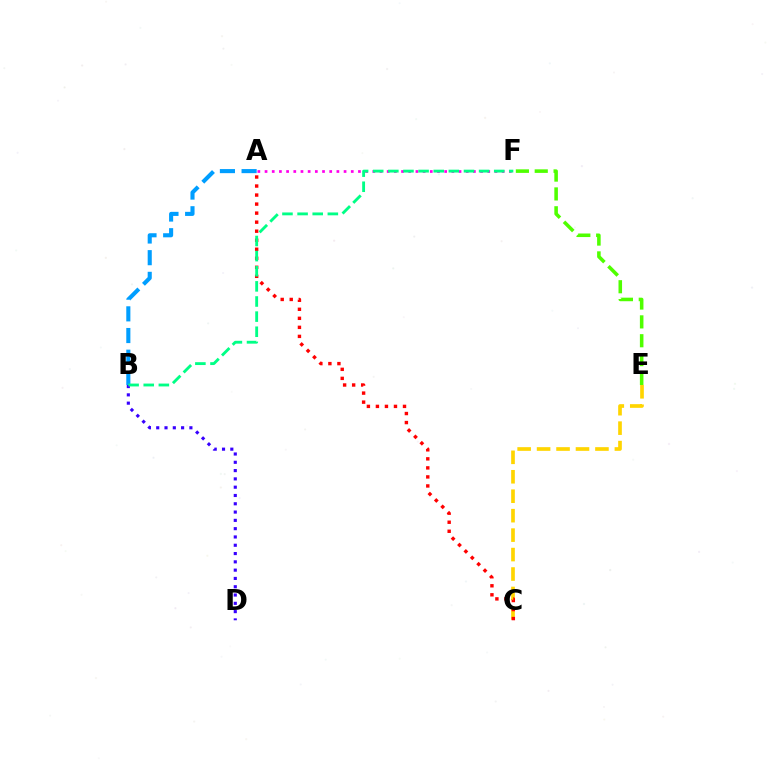{('B', 'D'): [{'color': '#3700ff', 'line_style': 'dotted', 'thickness': 2.25}], ('E', 'F'): [{'color': '#4fff00', 'line_style': 'dashed', 'thickness': 2.56}], ('A', 'B'): [{'color': '#009eff', 'line_style': 'dashed', 'thickness': 2.94}], ('A', 'F'): [{'color': '#ff00ed', 'line_style': 'dotted', 'thickness': 1.95}], ('C', 'E'): [{'color': '#ffd500', 'line_style': 'dashed', 'thickness': 2.64}], ('A', 'C'): [{'color': '#ff0000', 'line_style': 'dotted', 'thickness': 2.45}], ('B', 'F'): [{'color': '#00ff86', 'line_style': 'dashed', 'thickness': 2.05}]}